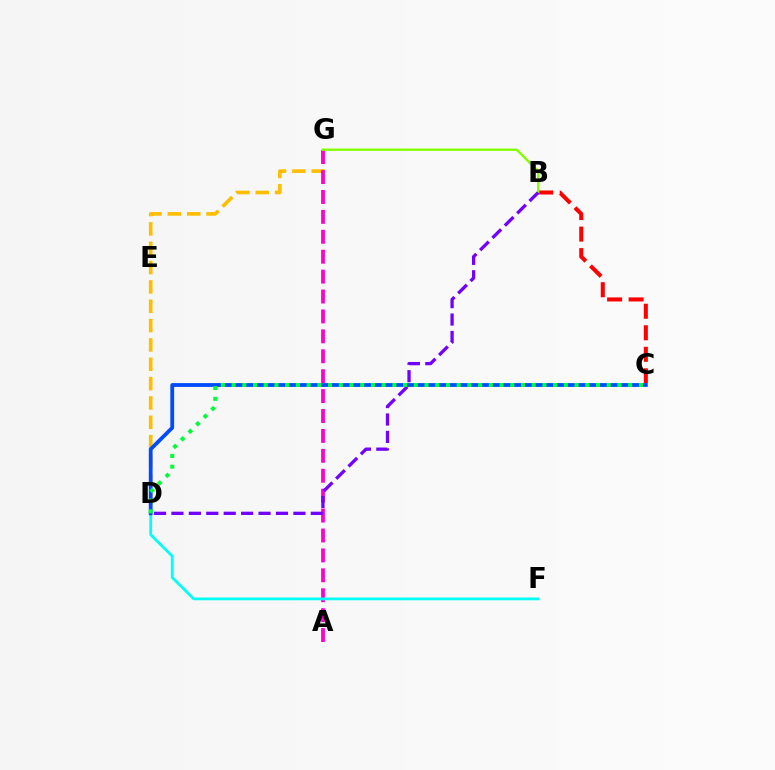{('D', 'G'): [{'color': '#ffbd00', 'line_style': 'dashed', 'thickness': 2.63}], ('B', 'C'): [{'color': '#ff0000', 'line_style': 'dashed', 'thickness': 2.92}], ('A', 'G'): [{'color': '#ff00cf', 'line_style': 'dashed', 'thickness': 2.71}], ('B', 'G'): [{'color': '#84ff00', 'line_style': 'solid', 'thickness': 1.71}], ('D', 'F'): [{'color': '#00fff6', 'line_style': 'solid', 'thickness': 1.99}], ('C', 'D'): [{'color': '#004bff', 'line_style': 'solid', 'thickness': 2.72}, {'color': '#00ff39', 'line_style': 'dotted', 'thickness': 2.91}], ('B', 'D'): [{'color': '#7200ff', 'line_style': 'dashed', 'thickness': 2.37}]}